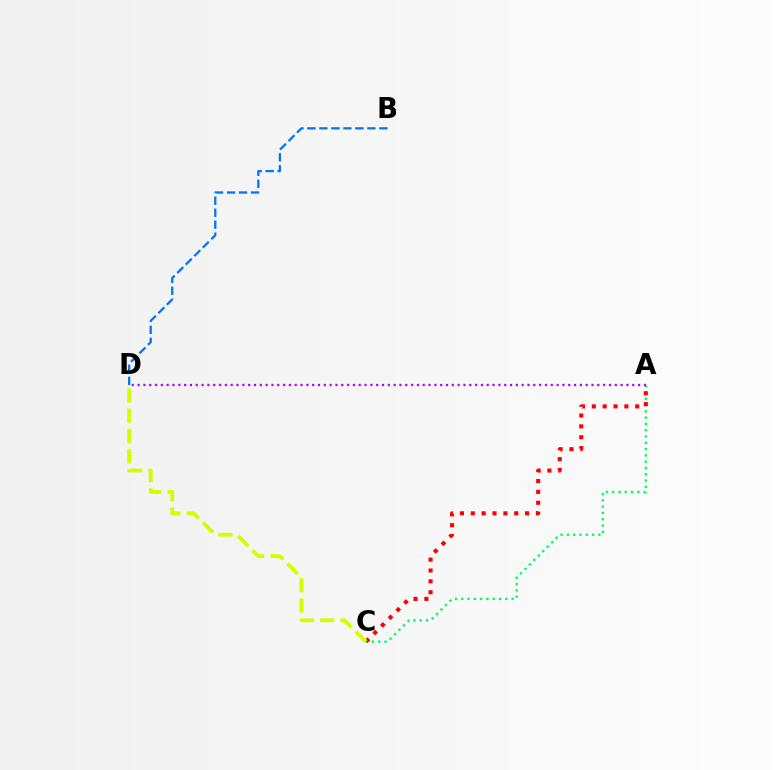{('A', 'C'): [{'color': '#00ff5c', 'line_style': 'dotted', 'thickness': 1.71}, {'color': '#ff0000', 'line_style': 'dotted', 'thickness': 2.95}], ('A', 'D'): [{'color': '#b900ff', 'line_style': 'dotted', 'thickness': 1.58}], ('C', 'D'): [{'color': '#d1ff00', 'line_style': 'dashed', 'thickness': 2.75}], ('B', 'D'): [{'color': '#0074ff', 'line_style': 'dashed', 'thickness': 1.63}]}